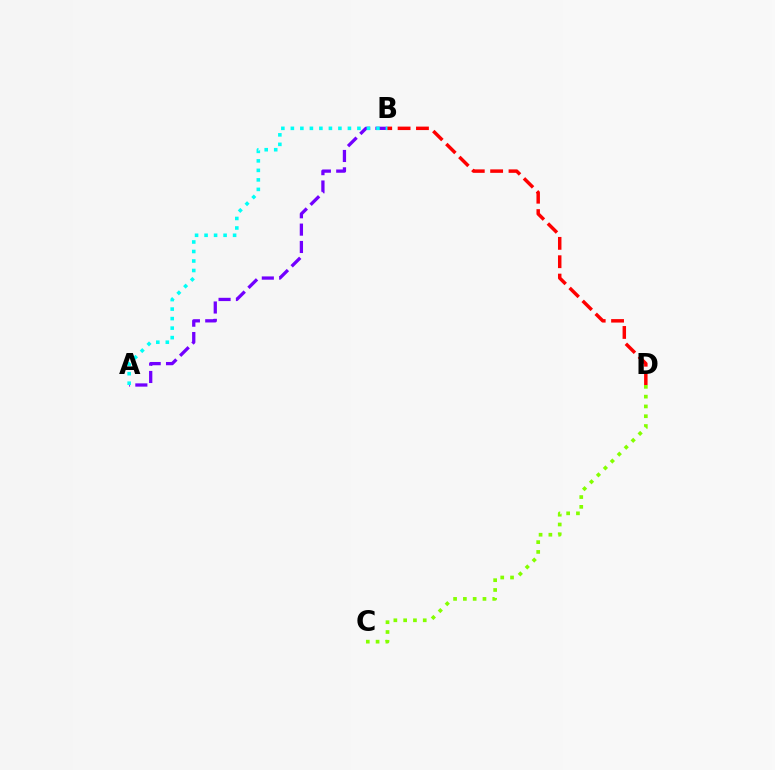{('C', 'D'): [{'color': '#84ff00', 'line_style': 'dotted', 'thickness': 2.66}], ('A', 'B'): [{'color': '#7200ff', 'line_style': 'dashed', 'thickness': 2.36}, {'color': '#00fff6', 'line_style': 'dotted', 'thickness': 2.58}], ('B', 'D'): [{'color': '#ff0000', 'line_style': 'dashed', 'thickness': 2.49}]}